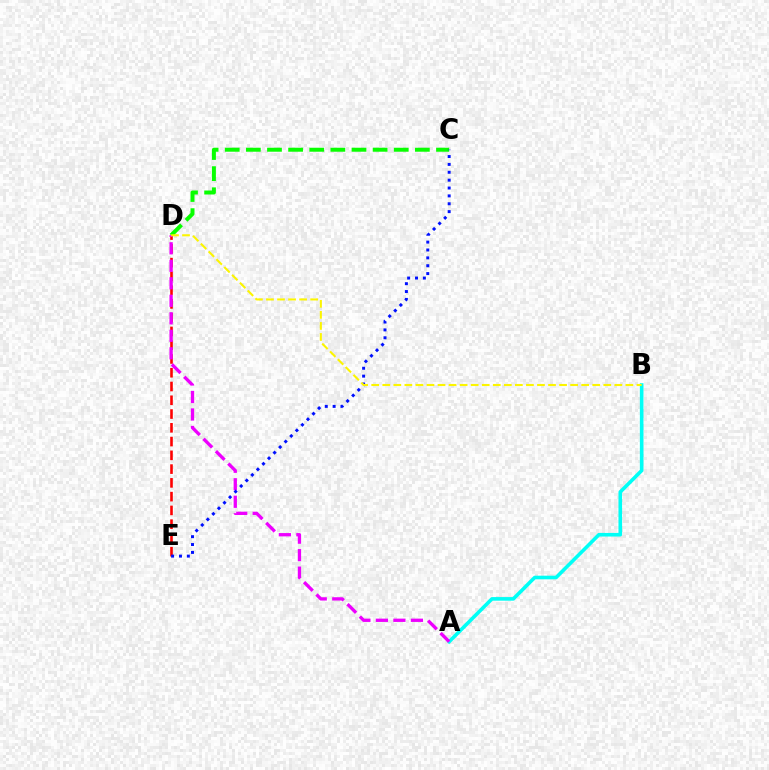{('A', 'B'): [{'color': '#00fff6', 'line_style': 'solid', 'thickness': 2.6}], ('C', 'D'): [{'color': '#08ff00', 'line_style': 'dashed', 'thickness': 2.87}], ('D', 'E'): [{'color': '#ff0000', 'line_style': 'dashed', 'thickness': 1.87}], ('A', 'D'): [{'color': '#ee00ff', 'line_style': 'dashed', 'thickness': 2.38}], ('C', 'E'): [{'color': '#0010ff', 'line_style': 'dotted', 'thickness': 2.14}], ('B', 'D'): [{'color': '#fcf500', 'line_style': 'dashed', 'thickness': 1.5}]}